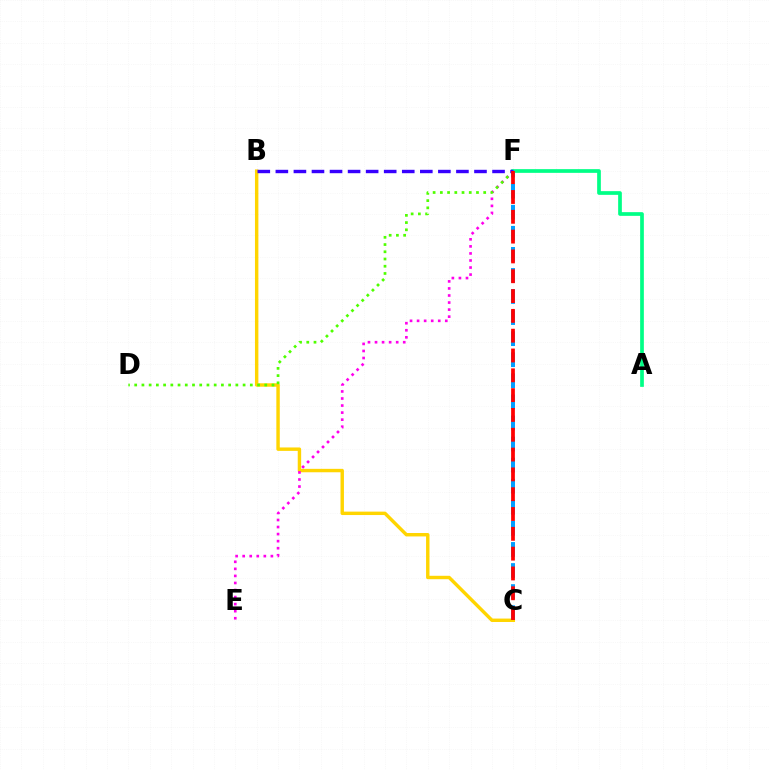{('B', 'C'): [{'color': '#ffd500', 'line_style': 'solid', 'thickness': 2.46}], ('E', 'F'): [{'color': '#ff00ed', 'line_style': 'dotted', 'thickness': 1.92}], ('D', 'F'): [{'color': '#4fff00', 'line_style': 'dotted', 'thickness': 1.96}], ('C', 'F'): [{'color': '#009eff', 'line_style': 'dashed', 'thickness': 2.86}, {'color': '#ff0000', 'line_style': 'dashed', 'thickness': 2.69}], ('A', 'F'): [{'color': '#00ff86', 'line_style': 'solid', 'thickness': 2.66}], ('B', 'F'): [{'color': '#3700ff', 'line_style': 'dashed', 'thickness': 2.45}]}